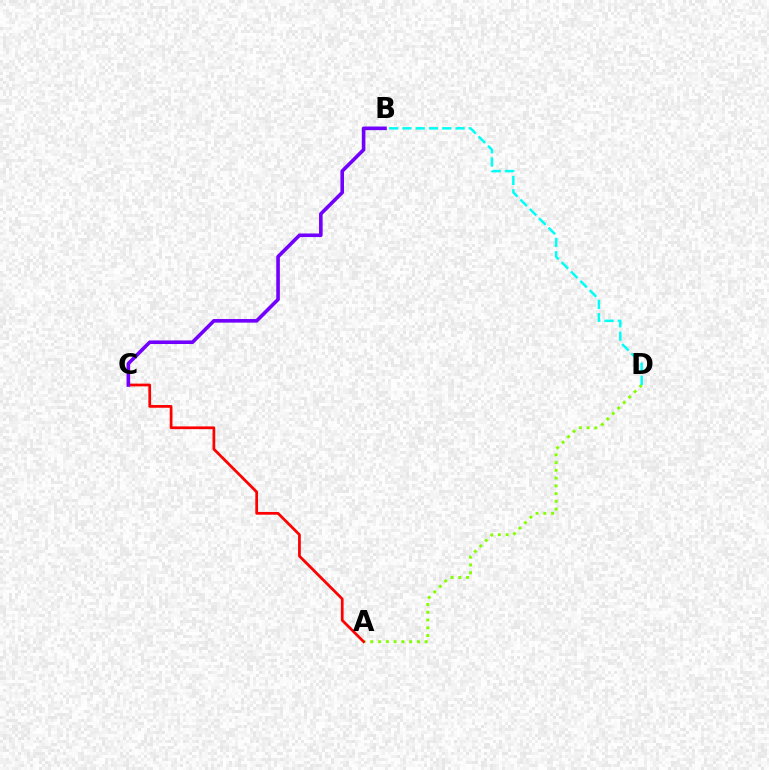{('A', 'D'): [{'color': '#84ff00', 'line_style': 'dotted', 'thickness': 2.11}], ('A', 'C'): [{'color': '#ff0000', 'line_style': 'solid', 'thickness': 1.97}], ('B', 'C'): [{'color': '#7200ff', 'line_style': 'solid', 'thickness': 2.59}], ('B', 'D'): [{'color': '#00fff6', 'line_style': 'dashed', 'thickness': 1.8}]}